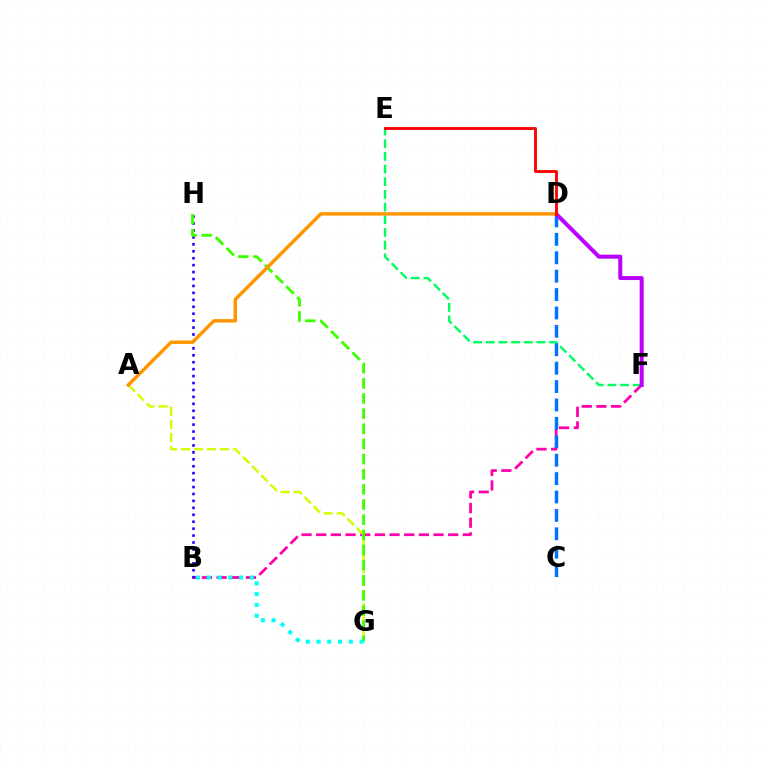{('E', 'F'): [{'color': '#00ff5c', 'line_style': 'dashed', 'thickness': 1.72}], ('B', 'F'): [{'color': '#ff00ac', 'line_style': 'dashed', 'thickness': 1.99}], ('C', 'D'): [{'color': '#0074ff', 'line_style': 'dashed', 'thickness': 2.5}], ('D', 'F'): [{'color': '#b900ff', 'line_style': 'solid', 'thickness': 2.87}], ('B', 'H'): [{'color': '#2500ff', 'line_style': 'dotted', 'thickness': 1.88}], ('A', 'G'): [{'color': '#d1ff00', 'line_style': 'dashed', 'thickness': 1.77}], ('G', 'H'): [{'color': '#3dff00', 'line_style': 'dashed', 'thickness': 2.06}], ('B', 'G'): [{'color': '#00fff6', 'line_style': 'dotted', 'thickness': 2.92}], ('A', 'D'): [{'color': '#ff9400', 'line_style': 'solid', 'thickness': 2.46}], ('D', 'E'): [{'color': '#ff0000', 'line_style': 'solid', 'thickness': 2.05}]}